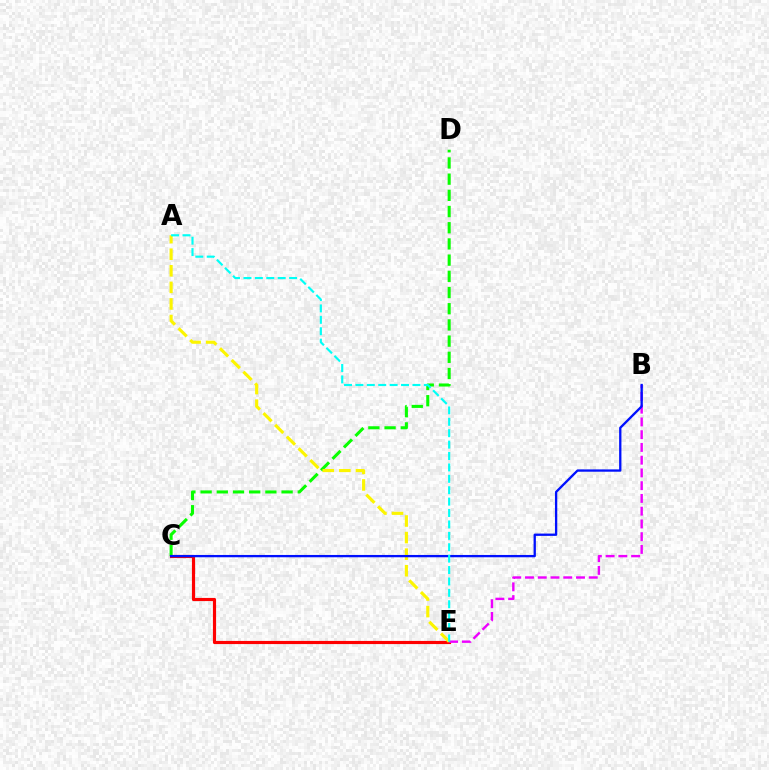{('C', 'E'): [{'color': '#ff0000', 'line_style': 'solid', 'thickness': 2.26}], ('B', 'E'): [{'color': '#ee00ff', 'line_style': 'dashed', 'thickness': 1.73}], ('C', 'D'): [{'color': '#08ff00', 'line_style': 'dashed', 'thickness': 2.2}], ('A', 'E'): [{'color': '#fcf500', 'line_style': 'dashed', 'thickness': 2.25}, {'color': '#00fff6', 'line_style': 'dashed', 'thickness': 1.55}], ('B', 'C'): [{'color': '#0010ff', 'line_style': 'solid', 'thickness': 1.66}]}